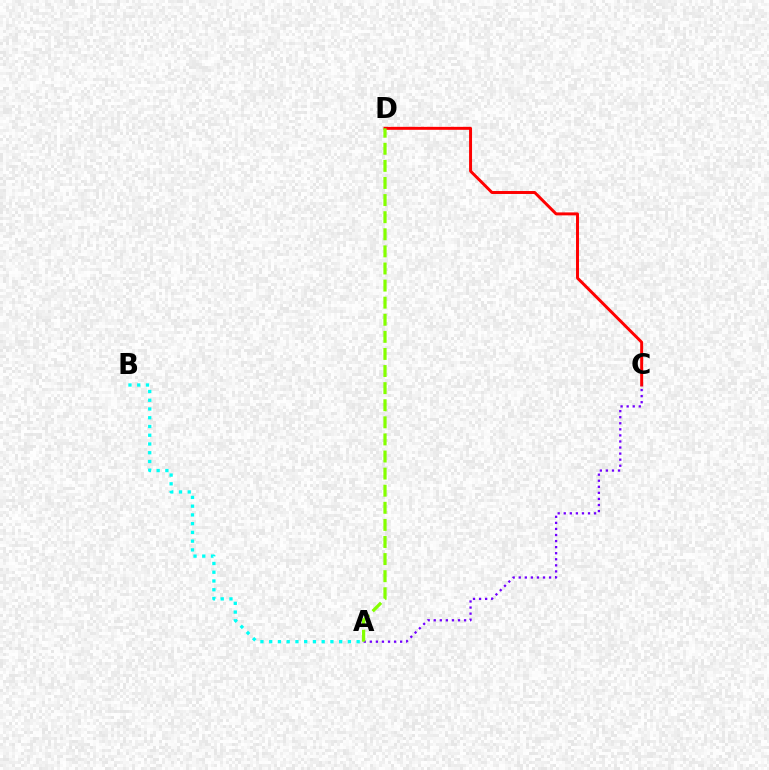{('A', 'B'): [{'color': '#00fff6', 'line_style': 'dotted', 'thickness': 2.38}], ('C', 'D'): [{'color': '#ff0000', 'line_style': 'solid', 'thickness': 2.13}], ('A', 'C'): [{'color': '#7200ff', 'line_style': 'dotted', 'thickness': 1.65}], ('A', 'D'): [{'color': '#84ff00', 'line_style': 'dashed', 'thickness': 2.32}]}